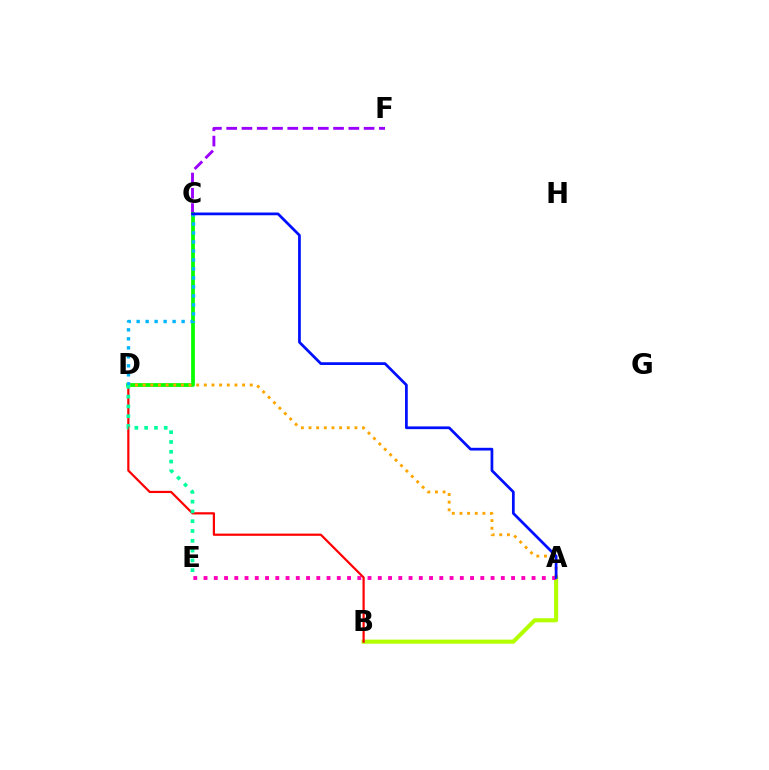{('A', 'B'): [{'color': '#b3ff00', 'line_style': 'solid', 'thickness': 2.96}], ('C', 'F'): [{'color': '#9b00ff', 'line_style': 'dashed', 'thickness': 2.07}], ('A', 'E'): [{'color': '#ff00bd', 'line_style': 'dotted', 'thickness': 2.79}], ('C', 'D'): [{'color': '#08ff00', 'line_style': 'solid', 'thickness': 2.71}, {'color': '#00b5ff', 'line_style': 'dotted', 'thickness': 2.44}], ('B', 'D'): [{'color': '#ff0000', 'line_style': 'solid', 'thickness': 1.59}], ('A', 'D'): [{'color': '#ffa500', 'line_style': 'dotted', 'thickness': 2.08}], ('A', 'C'): [{'color': '#0010ff', 'line_style': 'solid', 'thickness': 1.97}], ('D', 'E'): [{'color': '#00ff9d', 'line_style': 'dotted', 'thickness': 2.66}]}